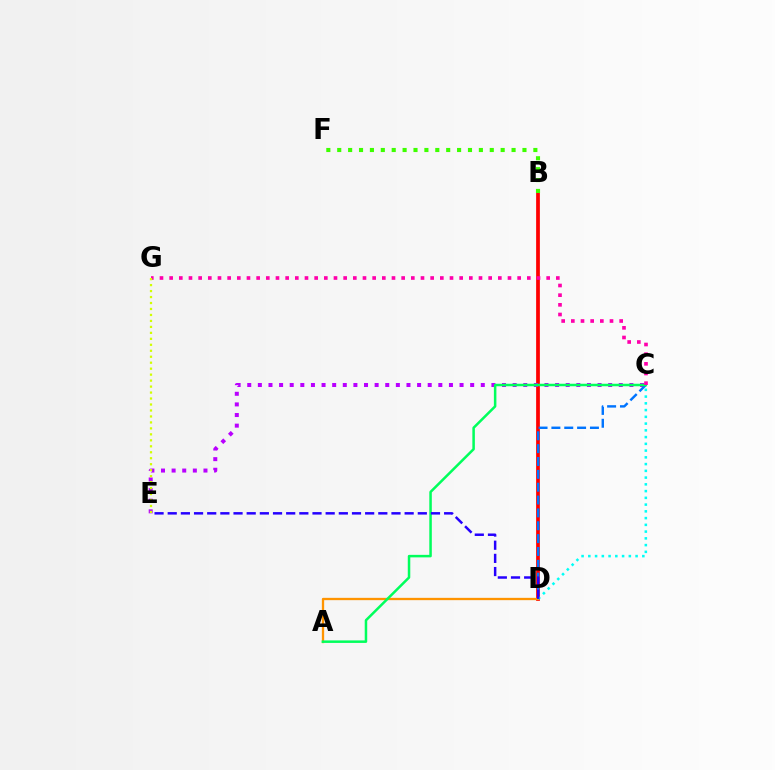{('B', 'D'): [{'color': '#ff0000', 'line_style': 'solid', 'thickness': 2.69}], ('B', 'F'): [{'color': '#3dff00', 'line_style': 'dotted', 'thickness': 2.96}], ('A', 'D'): [{'color': '#ff9400', 'line_style': 'solid', 'thickness': 1.67}], ('C', 'E'): [{'color': '#b900ff', 'line_style': 'dotted', 'thickness': 2.88}], ('C', 'D'): [{'color': '#0074ff', 'line_style': 'dashed', 'thickness': 1.75}, {'color': '#00fff6', 'line_style': 'dotted', 'thickness': 1.83}], ('A', 'C'): [{'color': '#00ff5c', 'line_style': 'solid', 'thickness': 1.81}], ('C', 'G'): [{'color': '#ff00ac', 'line_style': 'dotted', 'thickness': 2.63}], ('E', 'G'): [{'color': '#d1ff00', 'line_style': 'dotted', 'thickness': 1.62}], ('D', 'E'): [{'color': '#2500ff', 'line_style': 'dashed', 'thickness': 1.79}]}